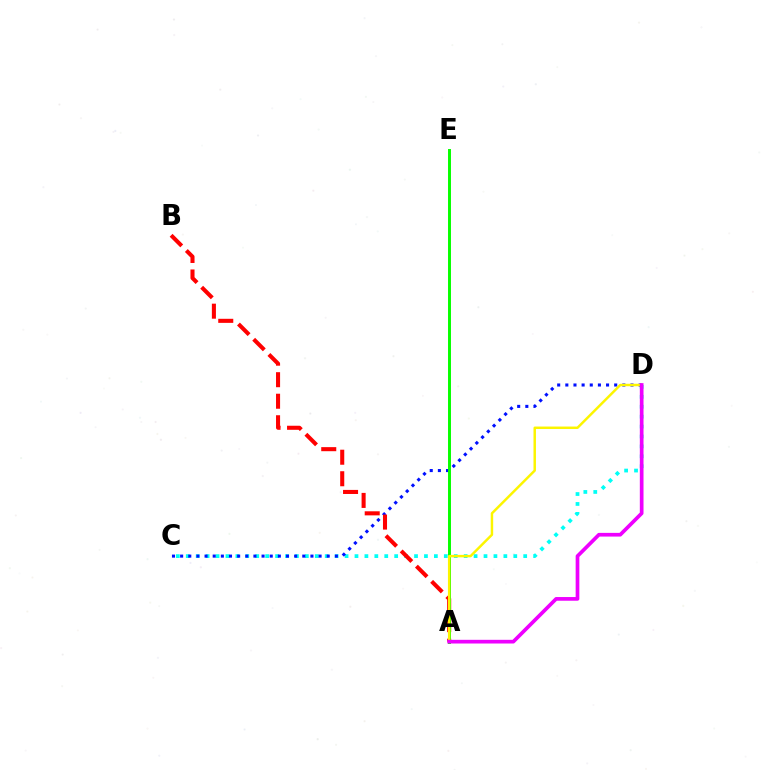{('C', 'D'): [{'color': '#00fff6', 'line_style': 'dotted', 'thickness': 2.7}, {'color': '#0010ff', 'line_style': 'dotted', 'thickness': 2.21}], ('A', 'B'): [{'color': '#ff0000', 'line_style': 'dashed', 'thickness': 2.92}], ('A', 'E'): [{'color': '#08ff00', 'line_style': 'solid', 'thickness': 2.13}], ('A', 'D'): [{'color': '#fcf500', 'line_style': 'solid', 'thickness': 1.78}, {'color': '#ee00ff', 'line_style': 'solid', 'thickness': 2.66}]}